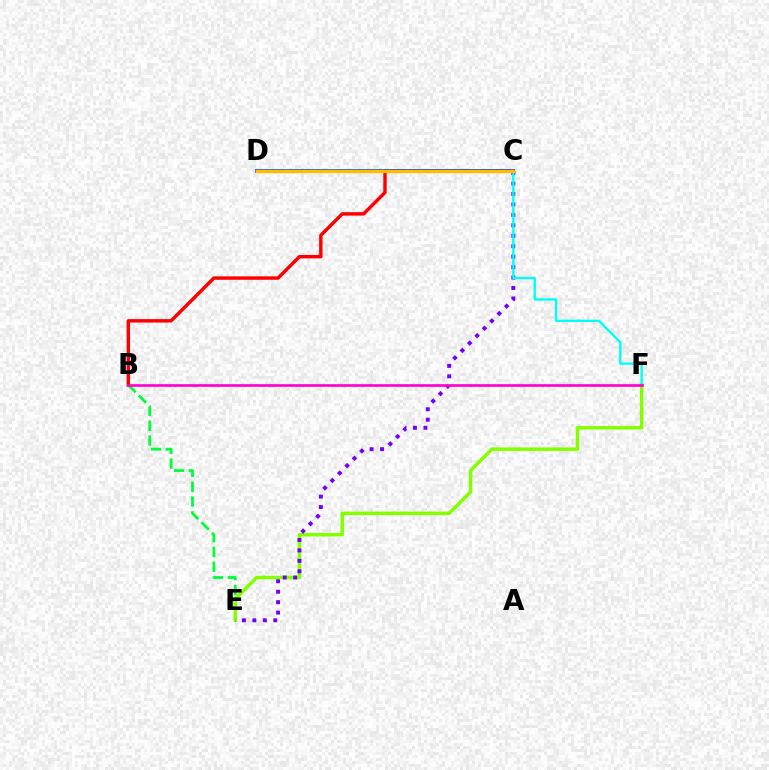{('B', 'E'): [{'color': '#00ff39', 'line_style': 'dashed', 'thickness': 2.01}], ('B', 'C'): [{'color': '#ff0000', 'line_style': 'solid', 'thickness': 2.47}], ('C', 'D'): [{'color': '#004bff', 'line_style': 'solid', 'thickness': 2.67}, {'color': '#ffbd00', 'line_style': 'solid', 'thickness': 2.41}], ('E', 'F'): [{'color': '#84ff00', 'line_style': 'solid', 'thickness': 2.51}], ('C', 'E'): [{'color': '#7200ff', 'line_style': 'dotted', 'thickness': 2.84}], ('C', 'F'): [{'color': '#00fff6', 'line_style': 'solid', 'thickness': 1.7}], ('B', 'F'): [{'color': '#ff00cf', 'line_style': 'solid', 'thickness': 1.91}]}